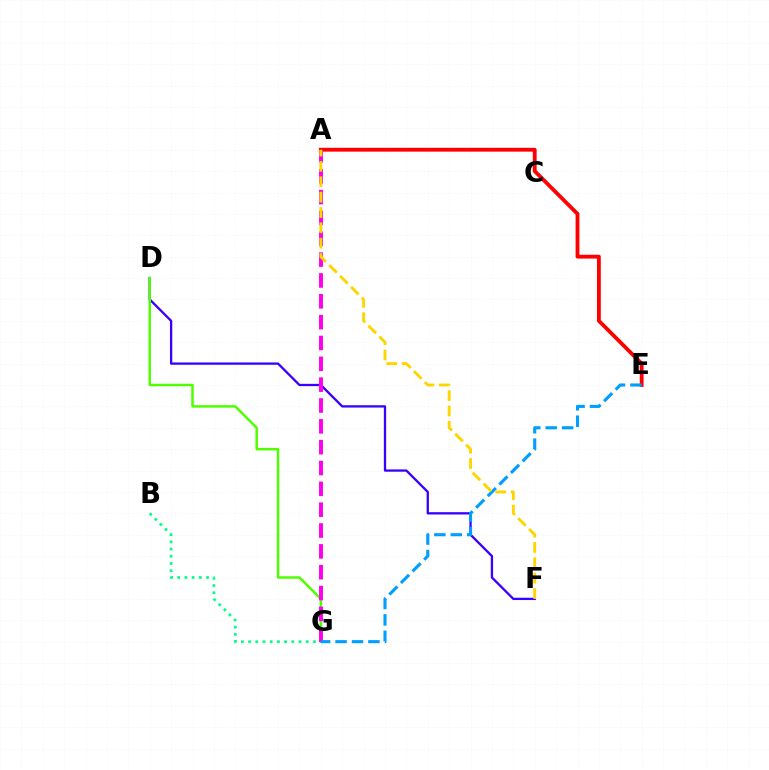{('A', 'E'): [{'color': '#ff0000', 'line_style': 'solid', 'thickness': 2.75}], ('D', 'F'): [{'color': '#3700ff', 'line_style': 'solid', 'thickness': 1.66}], ('B', 'G'): [{'color': '#00ff86', 'line_style': 'dotted', 'thickness': 1.96}], ('D', 'G'): [{'color': '#4fff00', 'line_style': 'solid', 'thickness': 1.79}], ('A', 'G'): [{'color': '#ff00ed', 'line_style': 'dashed', 'thickness': 2.83}], ('E', 'G'): [{'color': '#009eff', 'line_style': 'dashed', 'thickness': 2.23}], ('A', 'F'): [{'color': '#ffd500', 'line_style': 'dashed', 'thickness': 2.09}]}